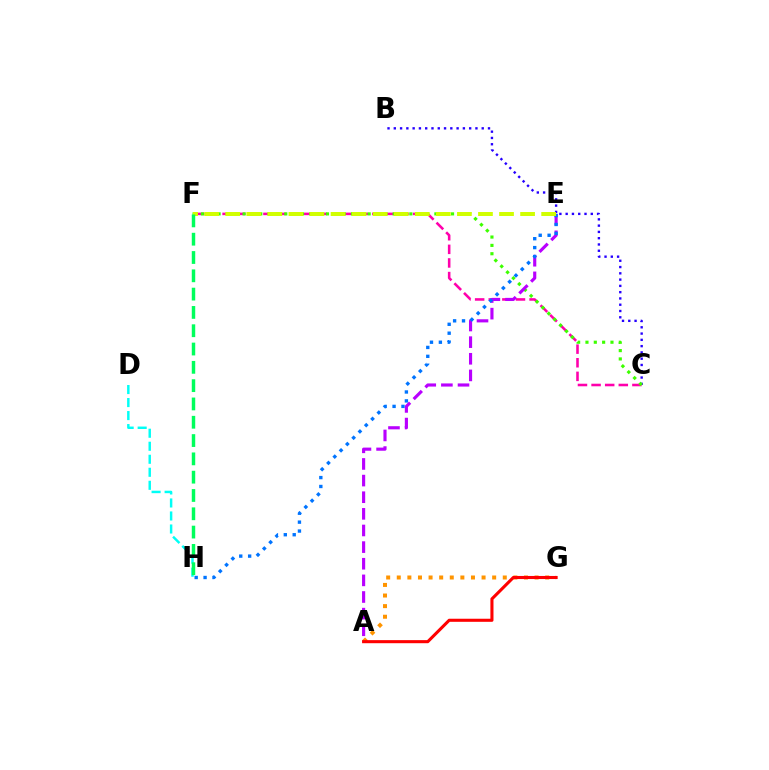{('D', 'H'): [{'color': '#00fff6', 'line_style': 'dashed', 'thickness': 1.77}], ('B', 'C'): [{'color': '#2500ff', 'line_style': 'dotted', 'thickness': 1.71}], ('C', 'F'): [{'color': '#ff00ac', 'line_style': 'dashed', 'thickness': 1.85}, {'color': '#3dff00', 'line_style': 'dotted', 'thickness': 2.27}], ('A', 'E'): [{'color': '#b900ff', 'line_style': 'dashed', 'thickness': 2.26}], ('A', 'G'): [{'color': '#ff9400', 'line_style': 'dotted', 'thickness': 2.88}, {'color': '#ff0000', 'line_style': 'solid', 'thickness': 2.22}], ('E', 'H'): [{'color': '#0074ff', 'line_style': 'dotted', 'thickness': 2.42}], ('E', 'F'): [{'color': '#d1ff00', 'line_style': 'dashed', 'thickness': 2.86}], ('F', 'H'): [{'color': '#00ff5c', 'line_style': 'dashed', 'thickness': 2.49}]}